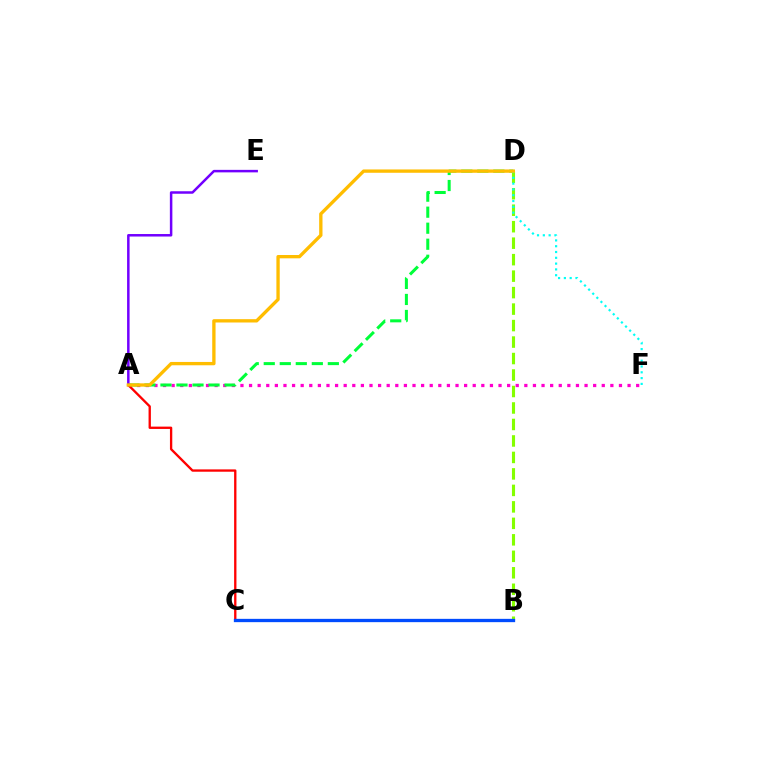{('A', 'F'): [{'color': '#ff00cf', 'line_style': 'dotted', 'thickness': 2.34}], ('B', 'D'): [{'color': '#84ff00', 'line_style': 'dashed', 'thickness': 2.24}], ('A', 'D'): [{'color': '#00ff39', 'line_style': 'dashed', 'thickness': 2.18}, {'color': '#ffbd00', 'line_style': 'solid', 'thickness': 2.39}], ('D', 'F'): [{'color': '#00fff6', 'line_style': 'dotted', 'thickness': 1.58}], ('A', 'C'): [{'color': '#ff0000', 'line_style': 'solid', 'thickness': 1.68}], ('B', 'C'): [{'color': '#004bff', 'line_style': 'solid', 'thickness': 2.38}], ('A', 'E'): [{'color': '#7200ff', 'line_style': 'solid', 'thickness': 1.8}]}